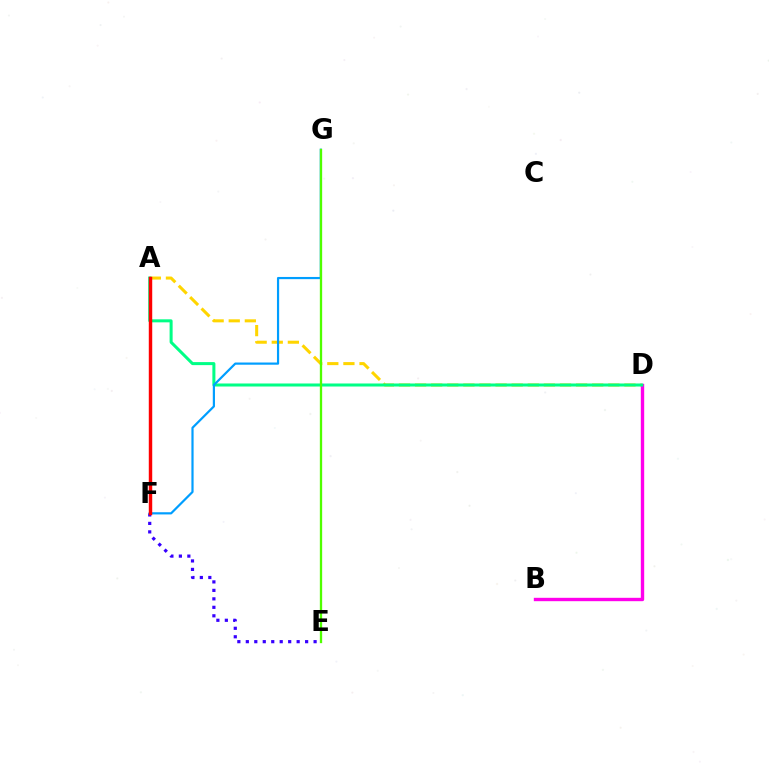{('A', 'D'): [{'color': '#ffd500', 'line_style': 'dashed', 'thickness': 2.19}, {'color': '#00ff86', 'line_style': 'solid', 'thickness': 2.18}], ('B', 'D'): [{'color': '#ff00ed', 'line_style': 'solid', 'thickness': 2.43}], ('E', 'F'): [{'color': '#3700ff', 'line_style': 'dotted', 'thickness': 2.3}], ('F', 'G'): [{'color': '#009eff', 'line_style': 'solid', 'thickness': 1.58}], ('E', 'G'): [{'color': '#4fff00', 'line_style': 'solid', 'thickness': 1.66}], ('A', 'F'): [{'color': '#ff0000', 'line_style': 'solid', 'thickness': 2.48}]}